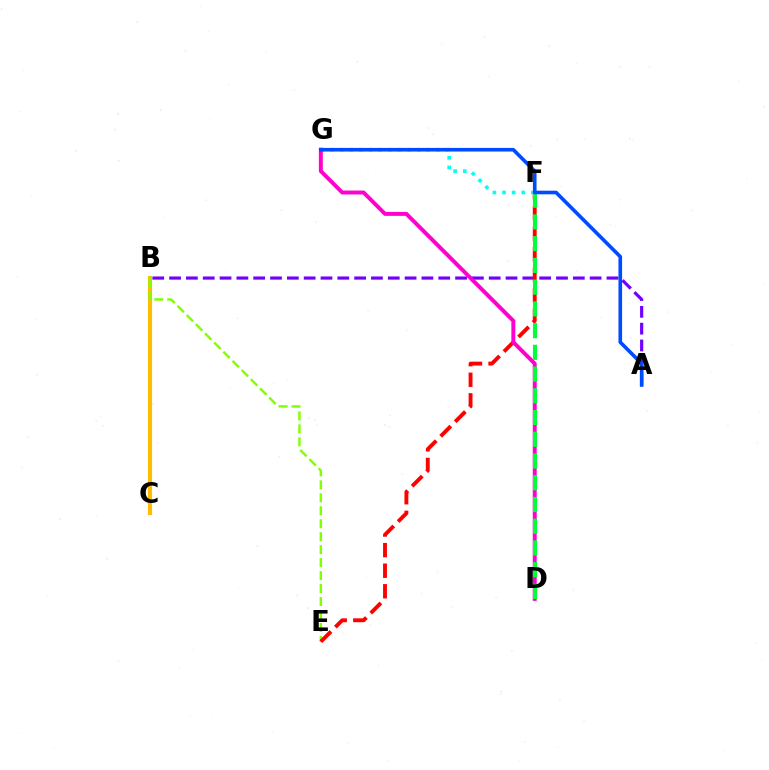{('A', 'B'): [{'color': '#7200ff', 'line_style': 'dashed', 'thickness': 2.29}], ('B', 'C'): [{'color': '#ffbd00', 'line_style': 'solid', 'thickness': 2.98}], ('F', 'G'): [{'color': '#00fff6', 'line_style': 'dotted', 'thickness': 2.62}], ('B', 'E'): [{'color': '#84ff00', 'line_style': 'dashed', 'thickness': 1.76}], ('E', 'F'): [{'color': '#ff0000', 'line_style': 'dashed', 'thickness': 2.8}], ('D', 'G'): [{'color': '#ff00cf', 'line_style': 'solid', 'thickness': 2.83}], ('D', 'F'): [{'color': '#00ff39', 'line_style': 'dashed', 'thickness': 2.95}], ('A', 'G'): [{'color': '#004bff', 'line_style': 'solid', 'thickness': 2.62}]}